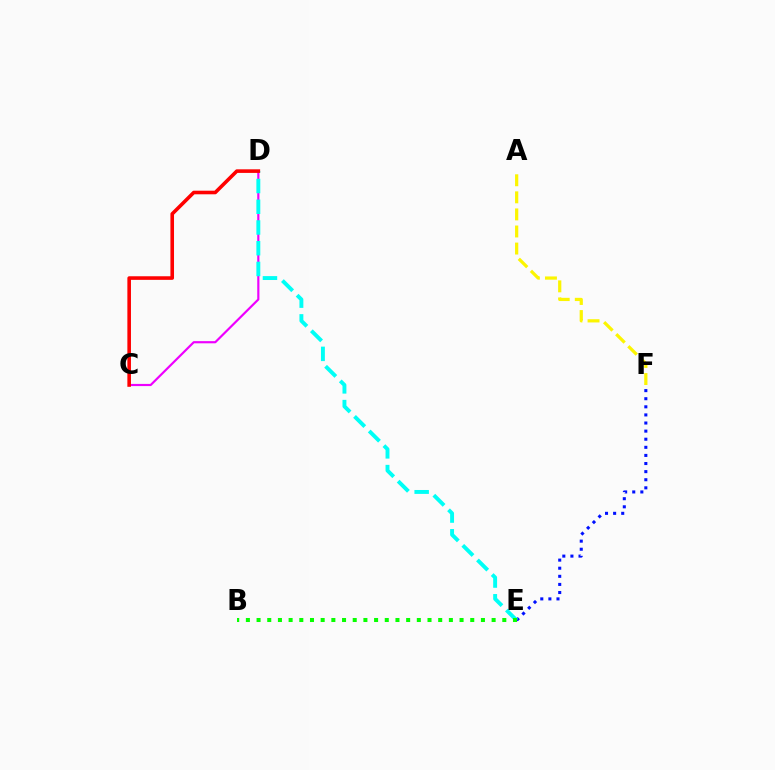{('C', 'D'): [{'color': '#ee00ff', 'line_style': 'solid', 'thickness': 1.56}, {'color': '#ff0000', 'line_style': 'solid', 'thickness': 2.59}], ('E', 'F'): [{'color': '#0010ff', 'line_style': 'dotted', 'thickness': 2.2}], ('D', 'E'): [{'color': '#00fff6', 'line_style': 'dashed', 'thickness': 2.82}], ('B', 'E'): [{'color': '#08ff00', 'line_style': 'dotted', 'thickness': 2.9}], ('A', 'F'): [{'color': '#fcf500', 'line_style': 'dashed', 'thickness': 2.32}]}